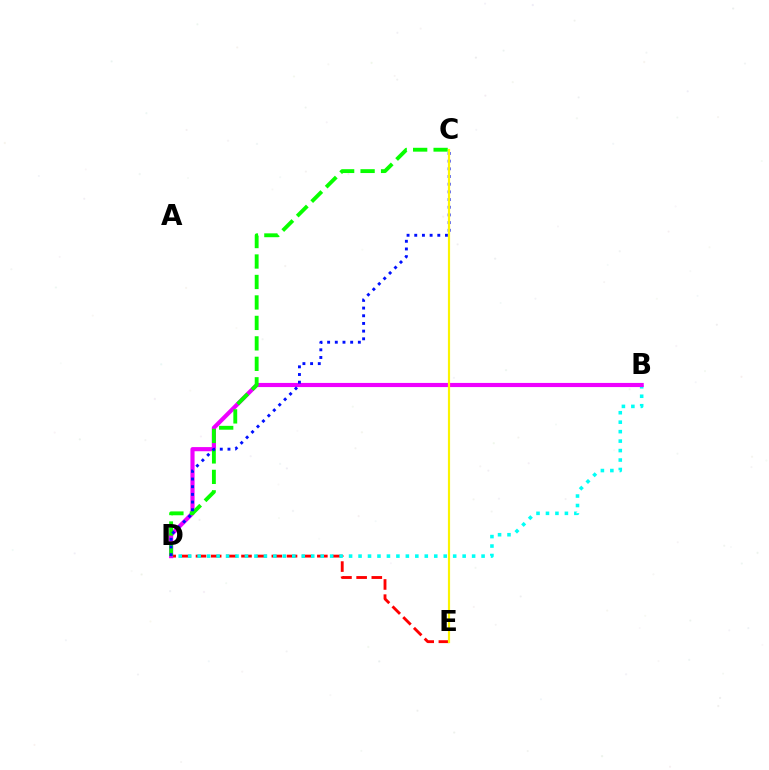{('D', 'E'): [{'color': '#ff0000', 'line_style': 'dashed', 'thickness': 2.06}], ('B', 'D'): [{'color': '#00fff6', 'line_style': 'dotted', 'thickness': 2.57}, {'color': '#ee00ff', 'line_style': 'solid', 'thickness': 2.98}], ('C', 'D'): [{'color': '#08ff00', 'line_style': 'dashed', 'thickness': 2.78}, {'color': '#0010ff', 'line_style': 'dotted', 'thickness': 2.09}], ('C', 'E'): [{'color': '#fcf500', 'line_style': 'solid', 'thickness': 1.57}]}